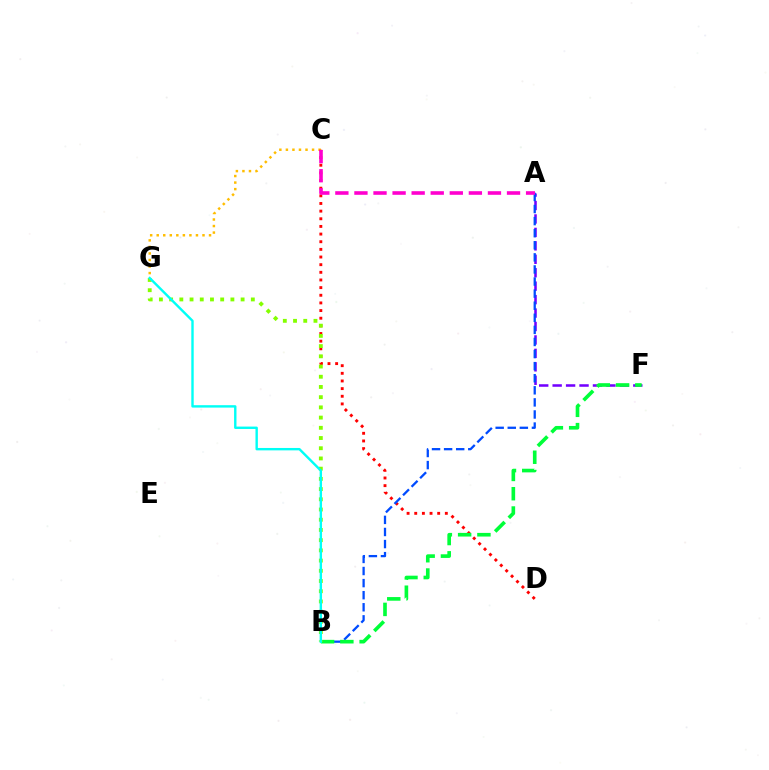{('C', 'G'): [{'color': '#ffbd00', 'line_style': 'dotted', 'thickness': 1.78}], ('A', 'F'): [{'color': '#7200ff', 'line_style': 'dashed', 'thickness': 1.83}], ('C', 'D'): [{'color': '#ff0000', 'line_style': 'dotted', 'thickness': 2.08}], ('A', 'B'): [{'color': '#004bff', 'line_style': 'dashed', 'thickness': 1.64}], ('B', 'F'): [{'color': '#00ff39', 'line_style': 'dashed', 'thickness': 2.62}], ('A', 'C'): [{'color': '#ff00cf', 'line_style': 'dashed', 'thickness': 2.59}], ('B', 'G'): [{'color': '#84ff00', 'line_style': 'dotted', 'thickness': 2.78}, {'color': '#00fff6', 'line_style': 'solid', 'thickness': 1.73}]}